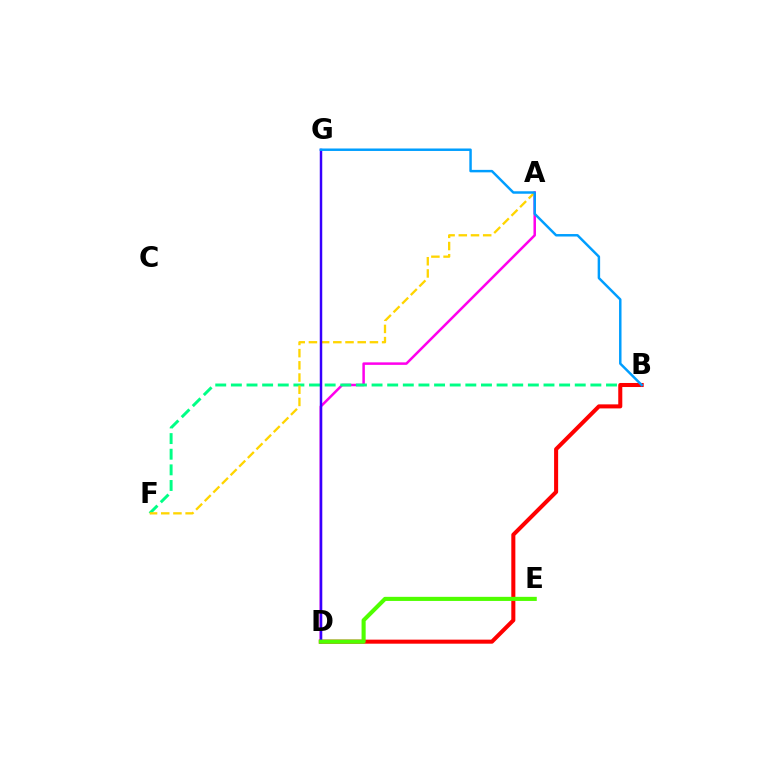{('A', 'D'): [{'color': '#ff00ed', 'line_style': 'solid', 'thickness': 1.81}], ('B', 'F'): [{'color': '#00ff86', 'line_style': 'dashed', 'thickness': 2.12}], ('B', 'D'): [{'color': '#ff0000', 'line_style': 'solid', 'thickness': 2.91}], ('A', 'F'): [{'color': '#ffd500', 'line_style': 'dashed', 'thickness': 1.66}], ('D', 'G'): [{'color': '#3700ff', 'line_style': 'solid', 'thickness': 1.78}], ('B', 'G'): [{'color': '#009eff', 'line_style': 'solid', 'thickness': 1.78}], ('D', 'E'): [{'color': '#4fff00', 'line_style': 'solid', 'thickness': 2.95}]}